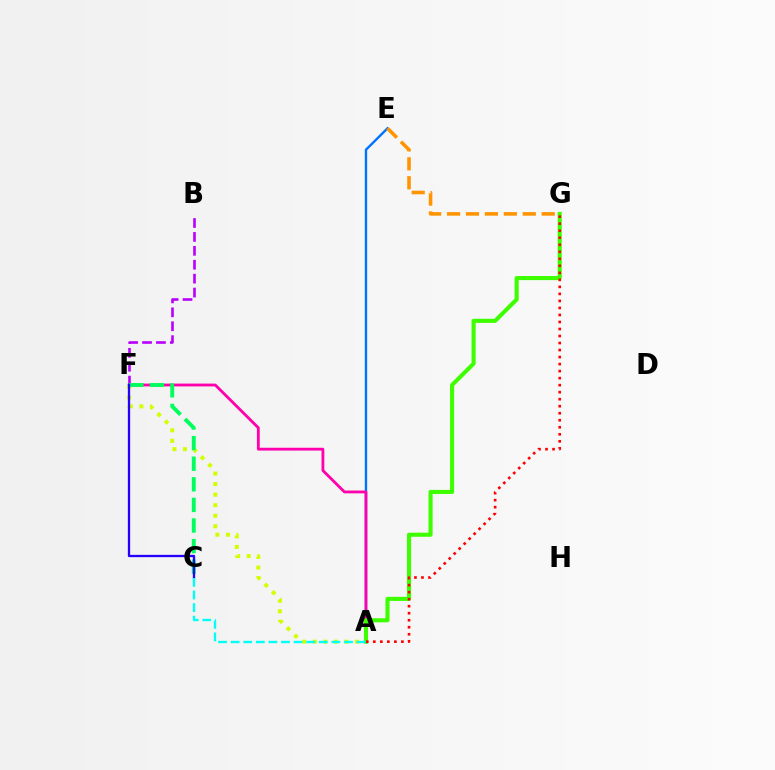{('A', 'E'): [{'color': '#0074ff', 'line_style': 'solid', 'thickness': 1.71}], ('A', 'F'): [{'color': '#ff00ac', 'line_style': 'solid', 'thickness': 2.03}, {'color': '#d1ff00', 'line_style': 'dotted', 'thickness': 2.86}], ('B', 'F'): [{'color': '#b900ff', 'line_style': 'dashed', 'thickness': 1.89}], ('A', 'G'): [{'color': '#3dff00', 'line_style': 'solid', 'thickness': 2.95}, {'color': '#ff0000', 'line_style': 'dotted', 'thickness': 1.91}], ('C', 'F'): [{'color': '#00ff5c', 'line_style': 'dashed', 'thickness': 2.8}, {'color': '#2500ff', 'line_style': 'solid', 'thickness': 1.66}], ('A', 'C'): [{'color': '#00fff6', 'line_style': 'dashed', 'thickness': 1.71}], ('E', 'G'): [{'color': '#ff9400', 'line_style': 'dashed', 'thickness': 2.57}]}